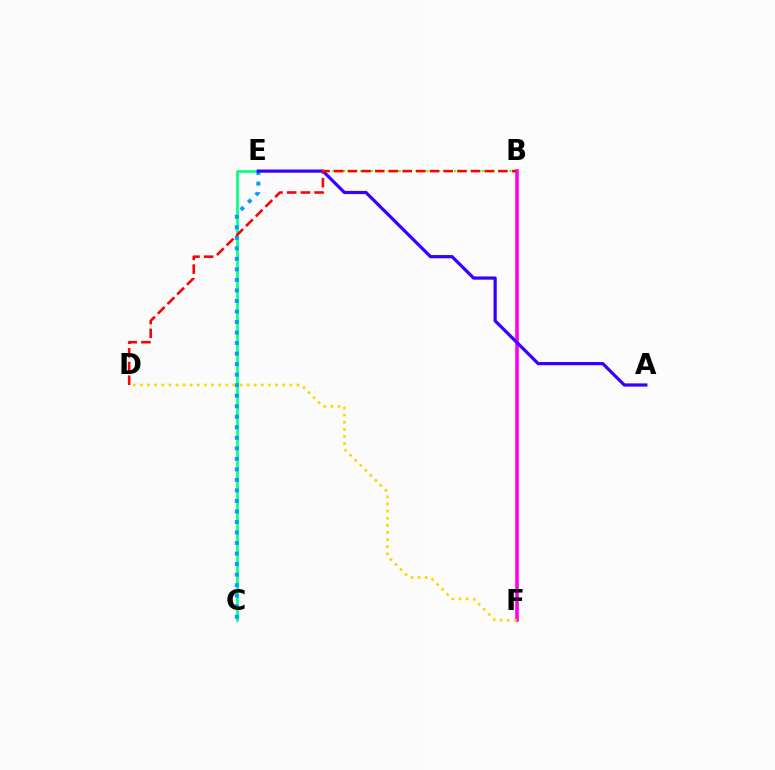{('B', 'F'): [{'color': '#ff00ed', 'line_style': 'solid', 'thickness': 2.59}], ('C', 'E'): [{'color': '#00ff86', 'line_style': 'solid', 'thickness': 1.91}, {'color': '#009eff', 'line_style': 'dotted', 'thickness': 2.86}], ('B', 'E'): [{'color': '#4fff00', 'line_style': 'dotted', 'thickness': 1.5}], ('A', 'E'): [{'color': '#3700ff', 'line_style': 'solid', 'thickness': 2.31}], ('D', 'F'): [{'color': '#ffd500', 'line_style': 'dotted', 'thickness': 1.93}], ('B', 'D'): [{'color': '#ff0000', 'line_style': 'dashed', 'thickness': 1.86}]}